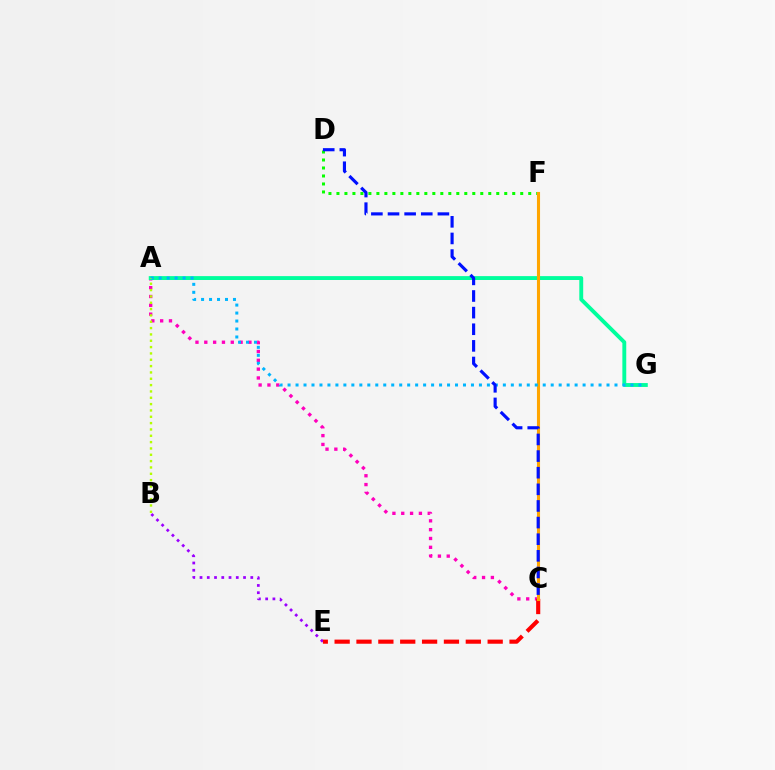{('D', 'F'): [{'color': '#08ff00', 'line_style': 'dotted', 'thickness': 2.17}], ('A', 'C'): [{'color': '#ff00bd', 'line_style': 'dotted', 'thickness': 2.4}], ('B', 'E'): [{'color': '#9b00ff', 'line_style': 'dotted', 'thickness': 1.97}], ('C', 'E'): [{'color': '#ff0000', 'line_style': 'dashed', 'thickness': 2.97}], ('A', 'G'): [{'color': '#00ff9d', 'line_style': 'solid', 'thickness': 2.79}, {'color': '#00b5ff', 'line_style': 'dotted', 'thickness': 2.17}], ('C', 'F'): [{'color': '#ffa500', 'line_style': 'solid', 'thickness': 2.23}], ('A', 'B'): [{'color': '#b3ff00', 'line_style': 'dotted', 'thickness': 1.72}], ('C', 'D'): [{'color': '#0010ff', 'line_style': 'dashed', 'thickness': 2.26}]}